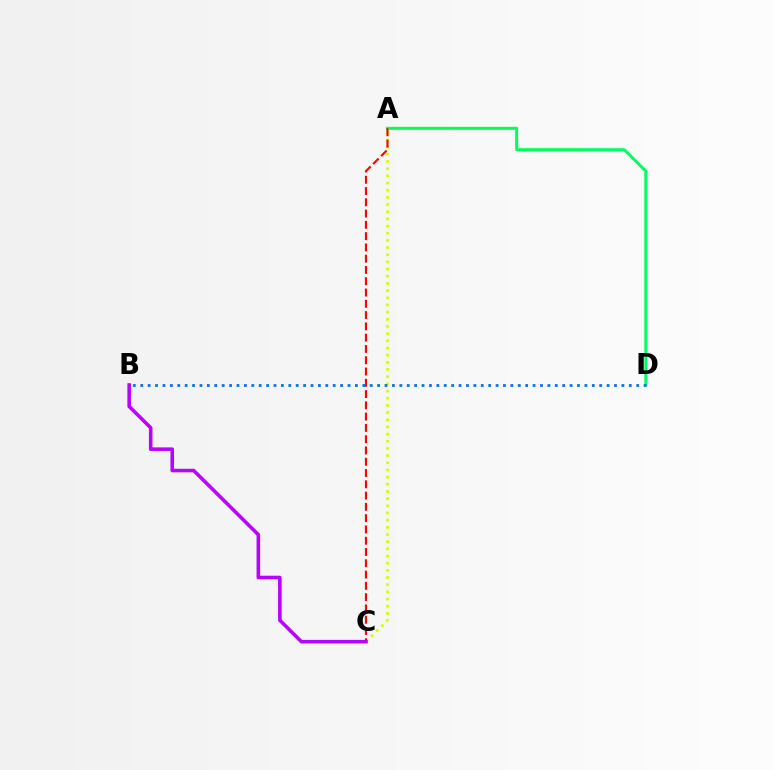{('A', 'D'): [{'color': '#00ff5c', 'line_style': 'solid', 'thickness': 2.15}], ('A', 'C'): [{'color': '#d1ff00', 'line_style': 'dotted', 'thickness': 1.95}, {'color': '#ff0000', 'line_style': 'dashed', 'thickness': 1.53}], ('B', 'C'): [{'color': '#b900ff', 'line_style': 'solid', 'thickness': 2.56}], ('B', 'D'): [{'color': '#0074ff', 'line_style': 'dotted', 'thickness': 2.01}]}